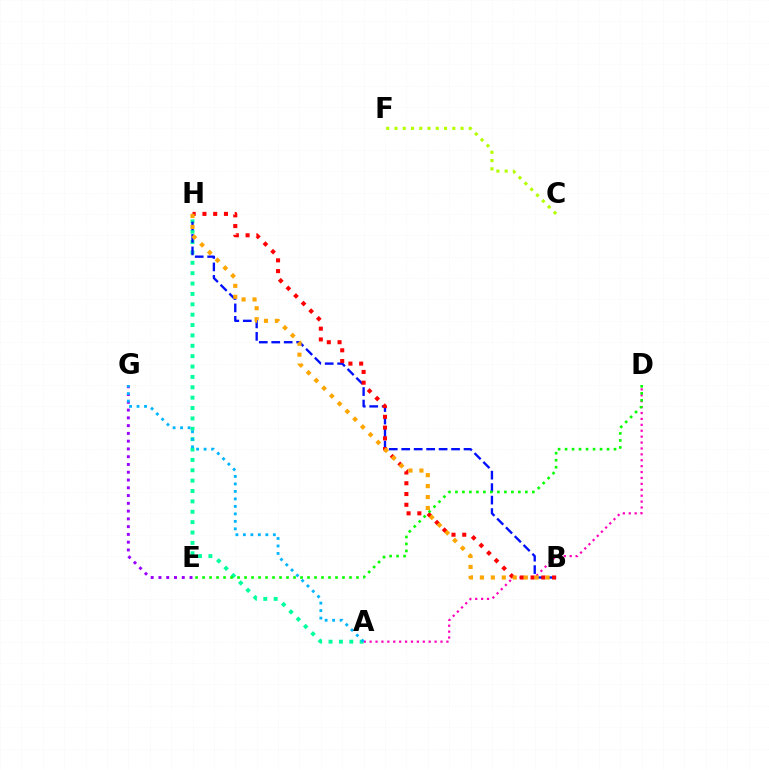{('A', 'D'): [{'color': '#ff00bd', 'line_style': 'dotted', 'thickness': 1.6}], ('A', 'H'): [{'color': '#00ff9d', 'line_style': 'dotted', 'thickness': 2.82}], ('B', 'H'): [{'color': '#0010ff', 'line_style': 'dashed', 'thickness': 1.69}, {'color': '#ff0000', 'line_style': 'dotted', 'thickness': 2.92}, {'color': '#ffa500', 'line_style': 'dotted', 'thickness': 2.98}], ('C', 'F'): [{'color': '#b3ff00', 'line_style': 'dotted', 'thickness': 2.24}], ('E', 'G'): [{'color': '#9b00ff', 'line_style': 'dotted', 'thickness': 2.11}], ('A', 'G'): [{'color': '#00b5ff', 'line_style': 'dotted', 'thickness': 2.03}], ('D', 'E'): [{'color': '#08ff00', 'line_style': 'dotted', 'thickness': 1.9}]}